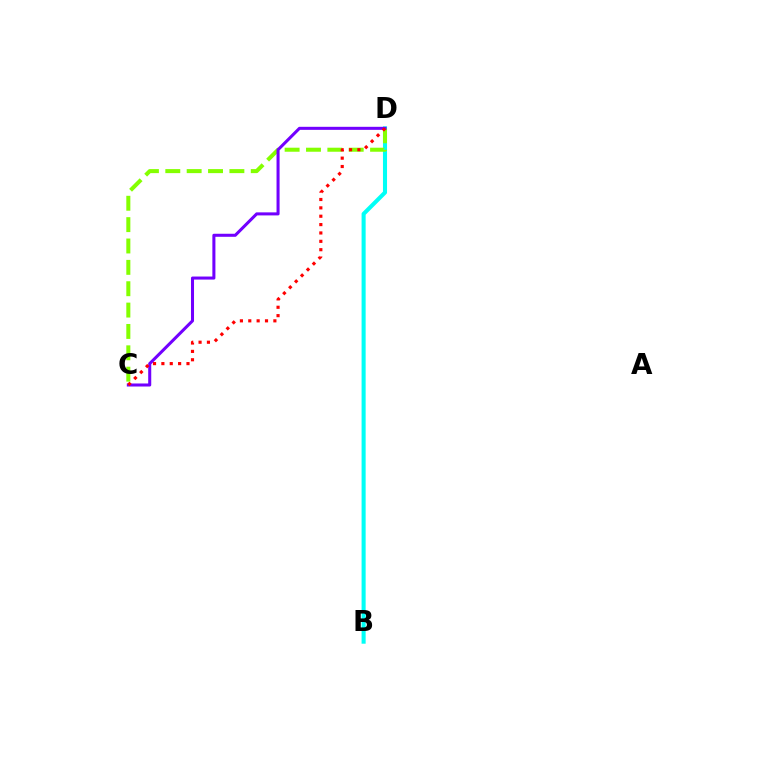{('B', 'D'): [{'color': '#00fff6', 'line_style': 'solid', 'thickness': 2.93}], ('C', 'D'): [{'color': '#84ff00', 'line_style': 'dashed', 'thickness': 2.9}, {'color': '#7200ff', 'line_style': 'solid', 'thickness': 2.19}, {'color': '#ff0000', 'line_style': 'dotted', 'thickness': 2.27}]}